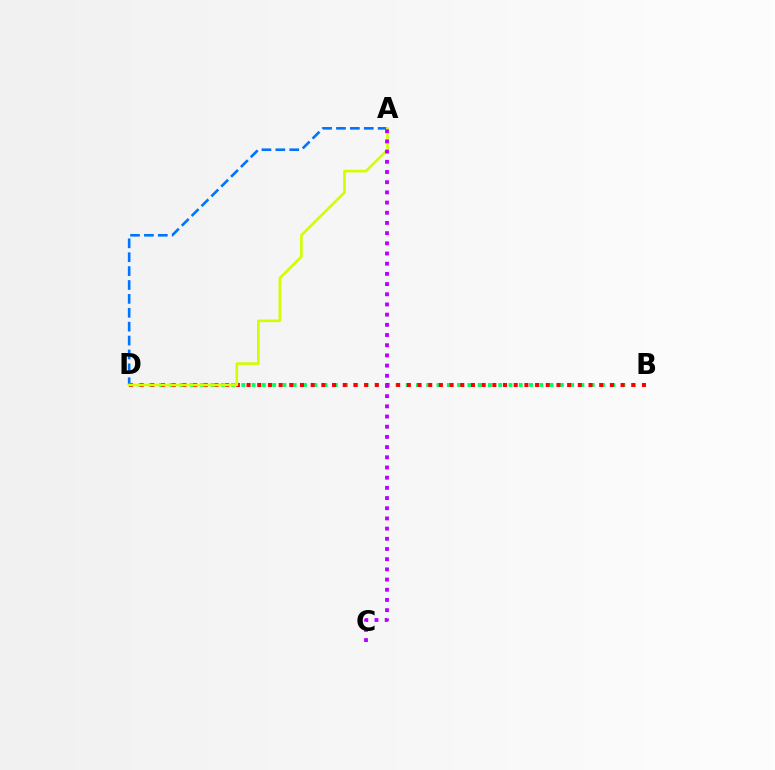{('B', 'D'): [{'color': '#00ff5c', 'line_style': 'dotted', 'thickness': 2.79}, {'color': '#ff0000', 'line_style': 'dotted', 'thickness': 2.9}], ('A', 'D'): [{'color': '#0074ff', 'line_style': 'dashed', 'thickness': 1.89}, {'color': '#d1ff00', 'line_style': 'solid', 'thickness': 1.9}], ('A', 'C'): [{'color': '#b900ff', 'line_style': 'dotted', 'thickness': 2.77}]}